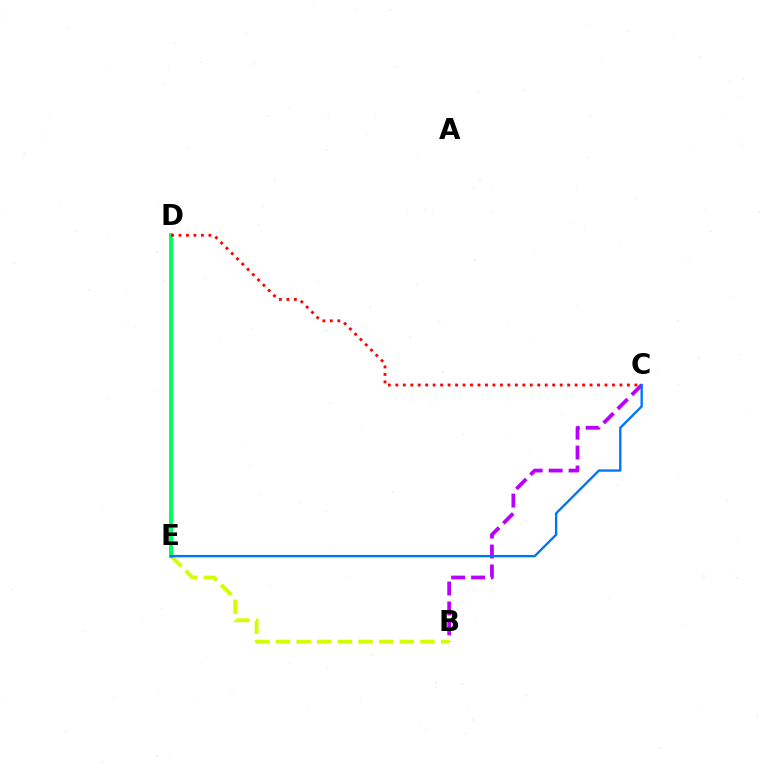{('B', 'C'): [{'color': '#b900ff', 'line_style': 'dashed', 'thickness': 2.71}], ('B', 'E'): [{'color': '#d1ff00', 'line_style': 'dashed', 'thickness': 2.8}], ('D', 'E'): [{'color': '#00ff5c', 'line_style': 'solid', 'thickness': 2.83}], ('C', 'D'): [{'color': '#ff0000', 'line_style': 'dotted', 'thickness': 2.03}], ('C', 'E'): [{'color': '#0074ff', 'line_style': 'solid', 'thickness': 1.69}]}